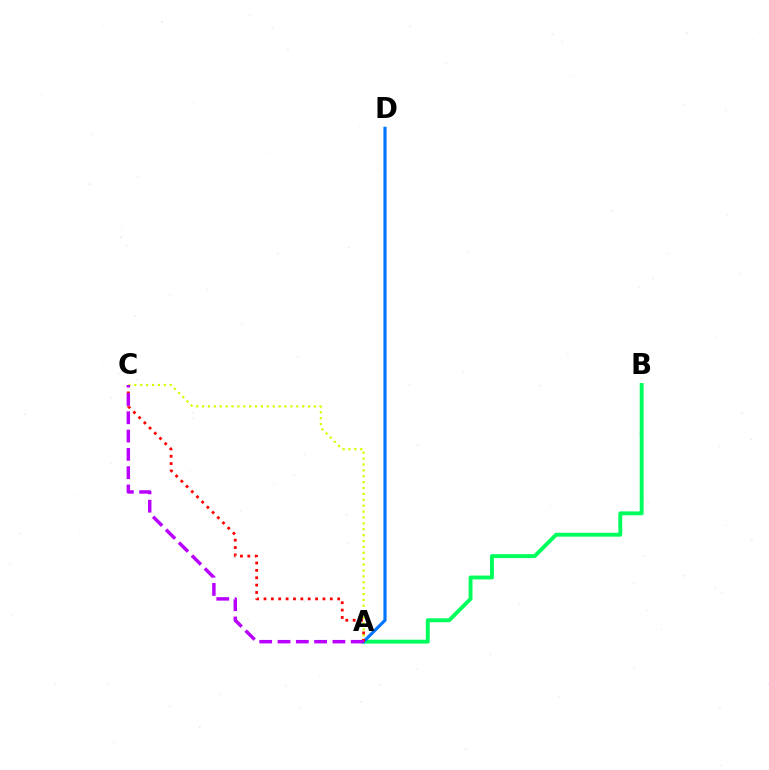{('A', 'B'): [{'color': '#00ff5c', 'line_style': 'solid', 'thickness': 2.81}], ('A', 'D'): [{'color': '#0074ff', 'line_style': 'solid', 'thickness': 2.27}], ('A', 'C'): [{'color': '#d1ff00', 'line_style': 'dotted', 'thickness': 1.6}, {'color': '#ff0000', 'line_style': 'dotted', 'thickness': 2.0}, {'color': '#b900ff', 'line_style': 'dashed', 'thickness': 2.49}]}